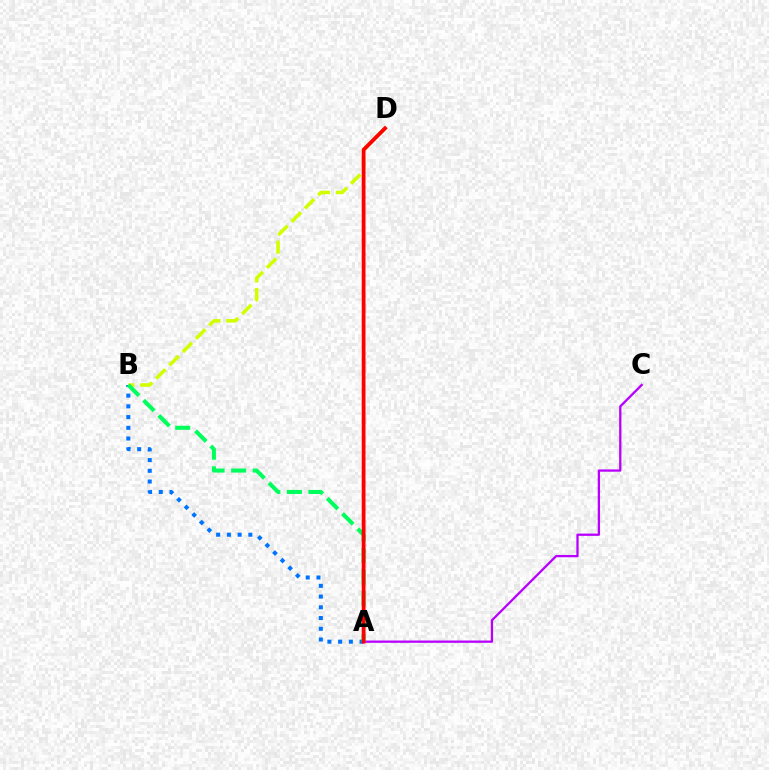{('A', 'C'): [{'color': '#b900ff', 'line_style': 'solid', 'thickness': 1.65}], ('B', 'D'): [{'color': '#d1ff00', 'line_style': 'dashed', 'thickness': 2.55}], ('A', 'B'): [{'color': '#0074ff', 'line_style': 'dotted', 'thickness': 2.92}, {'color': '#00ff5c', 'line_style': 'dashed', 'thickness': 2.93}], ('A', 'D'): [{'color': '#ff0000', 'line_style': 'solid', 'thickness': 2.73}]}